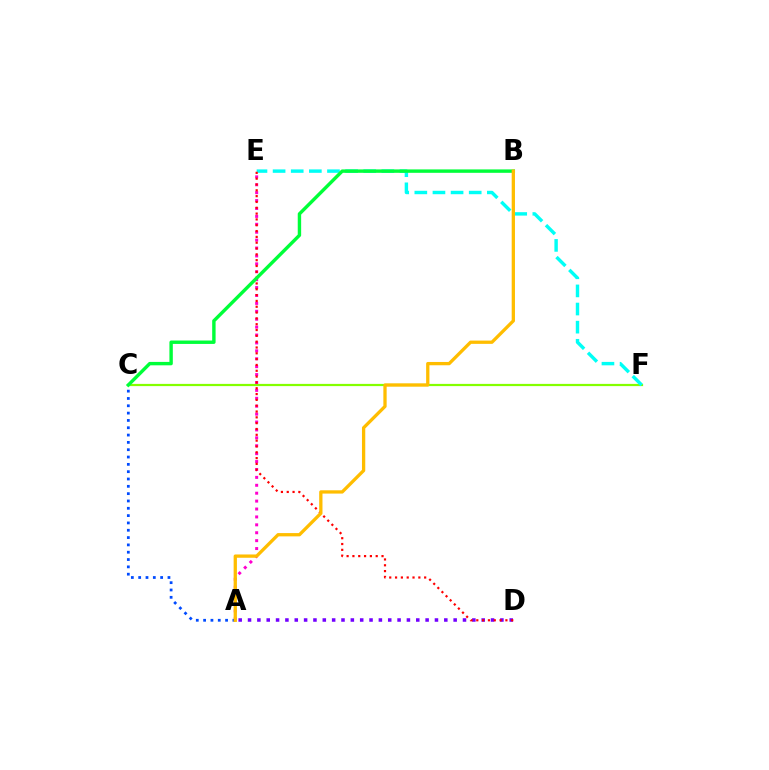{('C', 'F'): [{'color': '#84ff00', 'line_style': 'solid', 'thickness': 1.6}], ('A', 'E'): [{'color': '#ff00cf', 'line_style': 'dotted', 'thickness': 2.15}], ('E', 'F'): [{'color': '#00fff6', 'line_style': 'dashed', 'thickness': 2.46}], ('A', 'D'): [{'color': '#7200ff', 'line_style': 'dotted', 'thickness': 2.54}], ('D', 'E'): [{'color': '#ff0000', 'line_style': 'dotted', 'thickness': 1.58}], ('A', 'C'): [{'color': '#004bff', 'line_style': 'dotted', 'thickness': 1.99}], ('B', 'C'): [{'color': '#00ff39', 'line_style': 'solid', 'thickness': 2.45}], ('A', 'B'): [{'color': '#ffbd00', 'line_style': 'solid', 'thickness': 2.37}]}